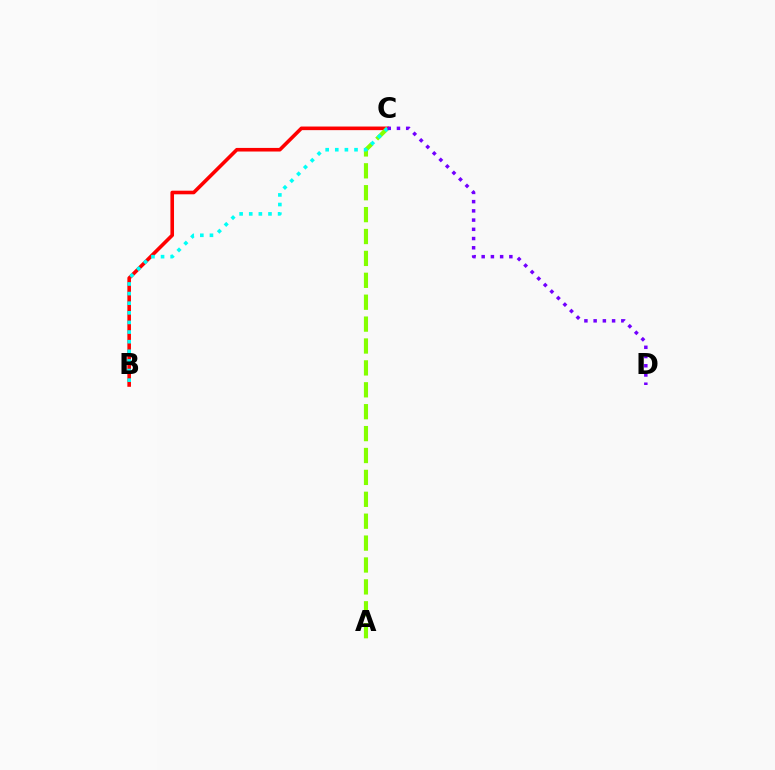{('B', 'C'): [{'color': '#ff0000', 'line_style': 'solid', 'thickness': 2.59}, {'color': '#00fff6', 'line_style': 'dotted', 'thickness': 2.61}], ('A', 'C'): [{'color': '#84ff00', 'line_style': 'dashed', 'thickness': 2.97}], ('C', 'D'): [{'color': '#7200ff', 'line_style': 'dotted', 'thickness': 2.51}]}